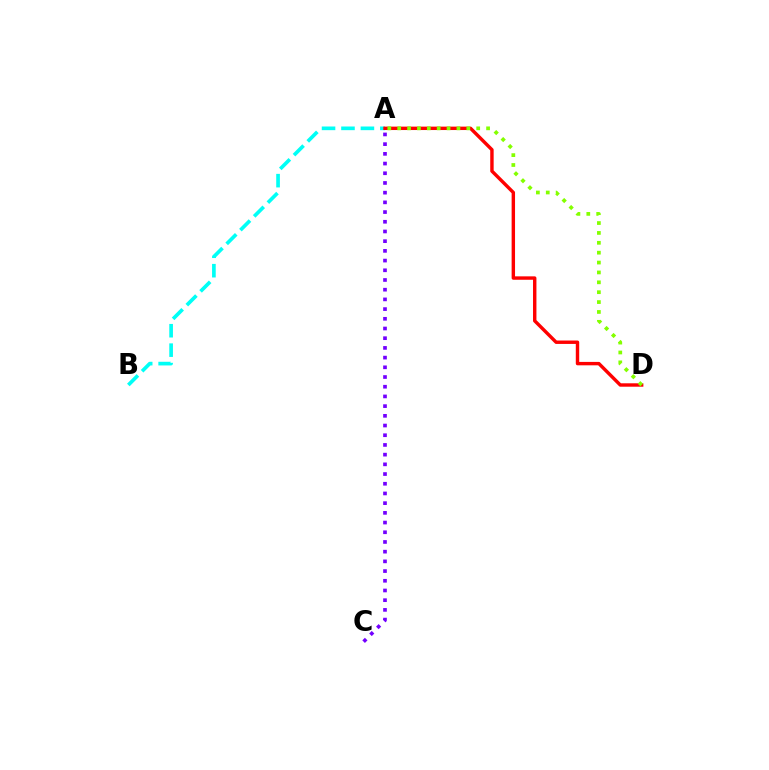{('A', 'B'): [{'color': '#00fff6', 'line_style': 'dashed', 'thickness': 2.64}], ('A', 'D'): [{'color': '#ff0000', 'line_style': 'solid', 'thickness': 2.46}, {'color': '#84ff00', 'line_style': 'dotted', 'thickness': 2.68}], ('A', 'C'): [{'color': '#7200ff', 'line_style': 'dotted', 'thickness': 2.64}]}